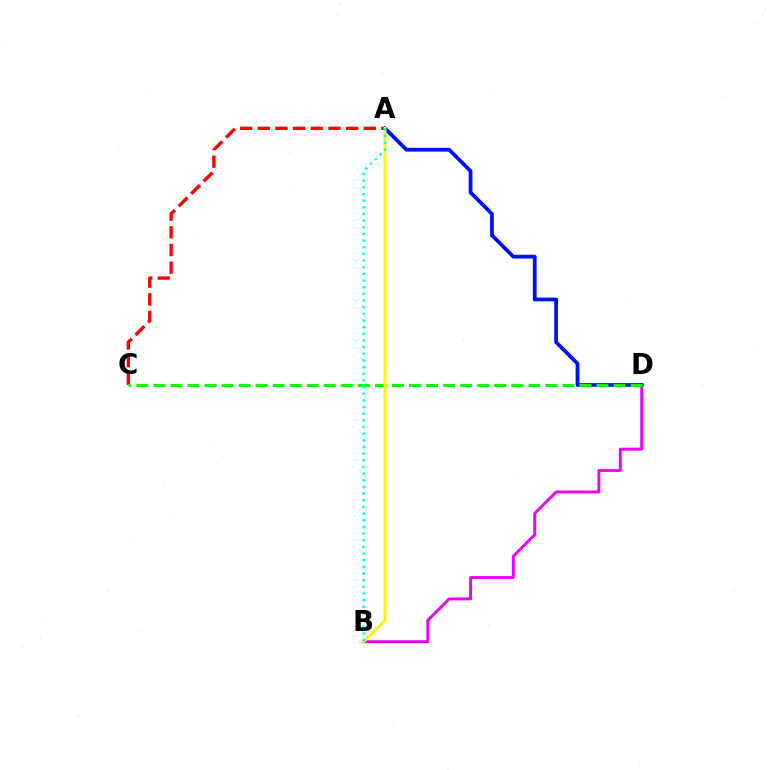{('B', 'D'): [{'color': '#ee00ff', 'line_style': 'solid', 'thickness': 2.12}], ('A', 'C'): [{'color': '#ff0000', 'line_style': 'dashed', 'thickness': 2.4}], ('A', 'D'): [{'color': '#0010ff', 'line_style': 'solid', 'thickness': 2.72}], ('C', 'D'): [{'color': '#08ff00', 'line_style': 'dashed', 'thickness': 2.32}], ('A', 'B'): [{'color': '#fcf500', 'line_style': 'solid', 'thickness': 2.1}, {'color': '#00fff6', 'line_style': 'dotted', 'thickness': 1.81}]}